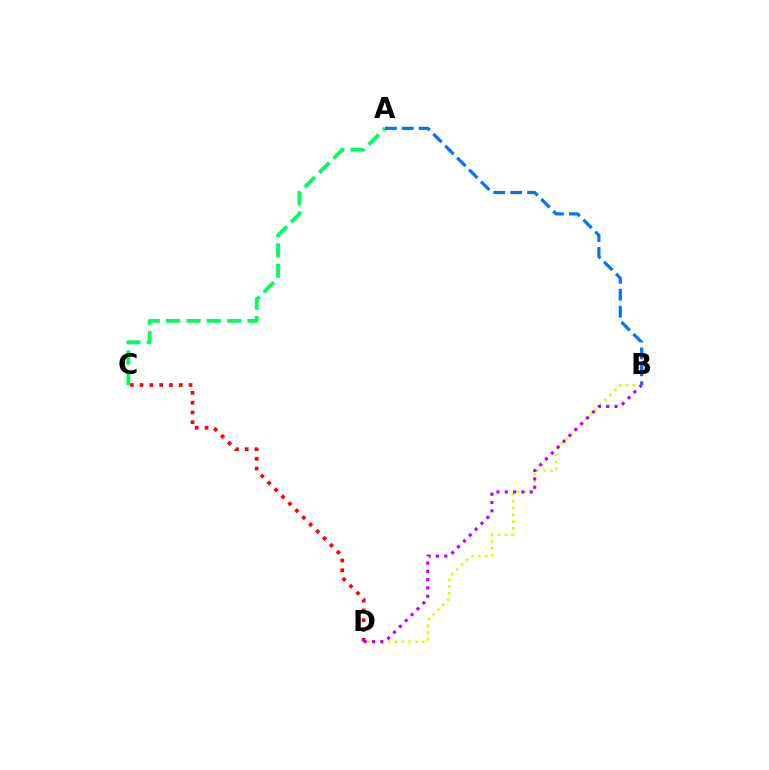{('C', 'D'): [{'color': '#ff0000', 'line_style': 'dotted', 'thickness': 2.66}], ('A', 'C'): [{'color': '#00ff5c', 'line_style': 'dashed', 'thickness': 2.77}], ('B', 'D'): [{'color': '#d1ff00', 'line_style': 'dotted', 'thickness': 1.86}, {'color': '#b900ff', 'line_style': 'dotted', 'thickness': 2.26}], ('A', 'B'): [{'color': '#0074ff', 'line_style': 'dashed', 'thickness': 2.29}]}